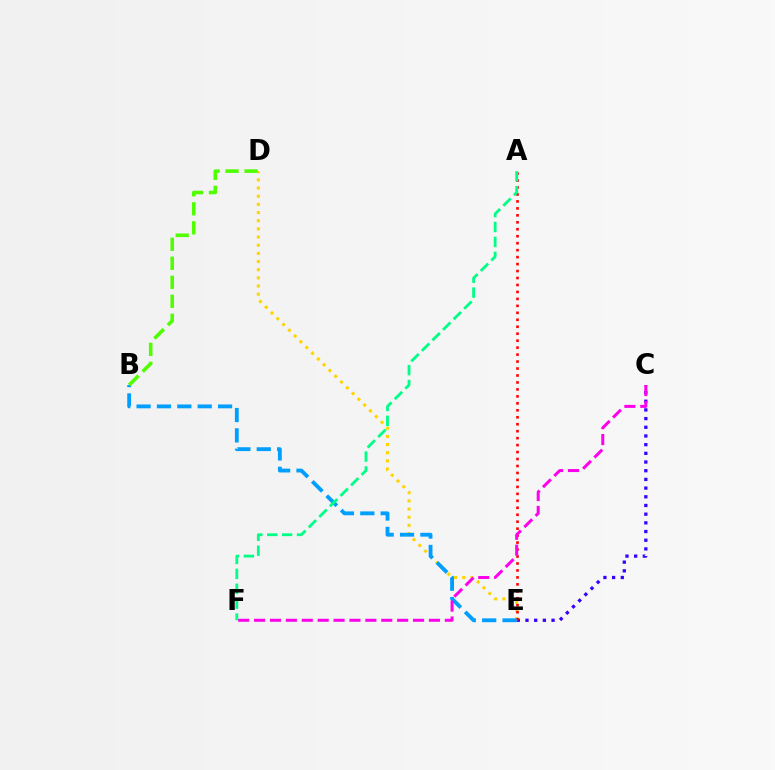{('C', 'E'): [{'color': '#3700ff', 'line_style': 'dotted', 'thickness': 2.36}], ('D', 'E'): [{'color': '#ffd500', 'line_style': 'dotted', 'thickness': 2.22}], ('A', 'E'): [{'color': '#ff0000', 'line_style': 'dotted', 'thickness': 1.89}], ('B', 'E'): [{'color': '#009eff', 'line_style': 'dashed', 'thickness': 2.77}], ('B', 'D'): [{'color': '#4fff00', 'line_style': 'dashed', 'thickness': 2.58}], ('C', 'F'): [{'color': '#ff00ed', 'line_style': 'dashed', 'thickness': 2.16}], ('A', 'F'): [{'color': '#00ff86', 'line_style': 'dashed', 'thickness': 2.03}]}